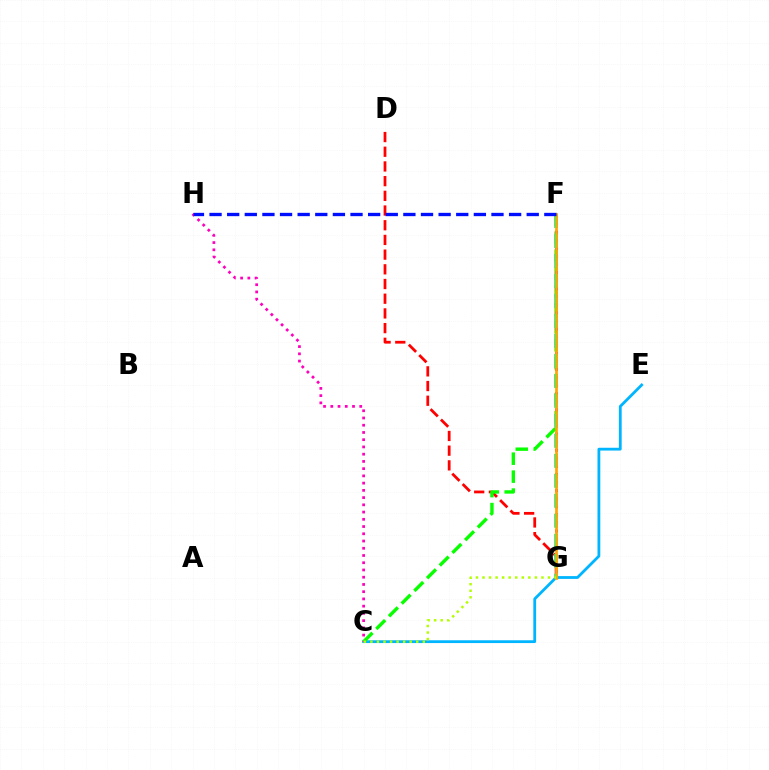{('C', 'E'): [{'color': '#00b5ff', 'line_style': 'solid', 'thickness': 2.02}], ('D', 'G'): [{'color': '#ff0000', 'line_style': 'dashed', 'thickness': 2.0}], ('C', 'F'): [{'color': '#08ff00', 'line_style': 'dashed', 'thickness': 2.44}], ('F', 'G'): [{'color': '#9b00ff', 'line_style': 'dotted', 'thickness': 2.19}, {'color': '#00ff9d', 'line_style': 'dashed', 'thickness': 2.71}, {'color': '#ffa500', 'line_style': 'solid', 'thickness': 1.94}], ('C', 'H'): [{'color': '#ff00bd', 'line_style': 'dotted', 'thickness': 1.97}], ('F', 'H'): [{'color': '#0010ff', 'line_style': 'dashed', 'thickness': 2.39}], ('C', 'G'): [{'color': '#b3ff00', 'line_style': 'dotted', 'thickness': 1.78}]}